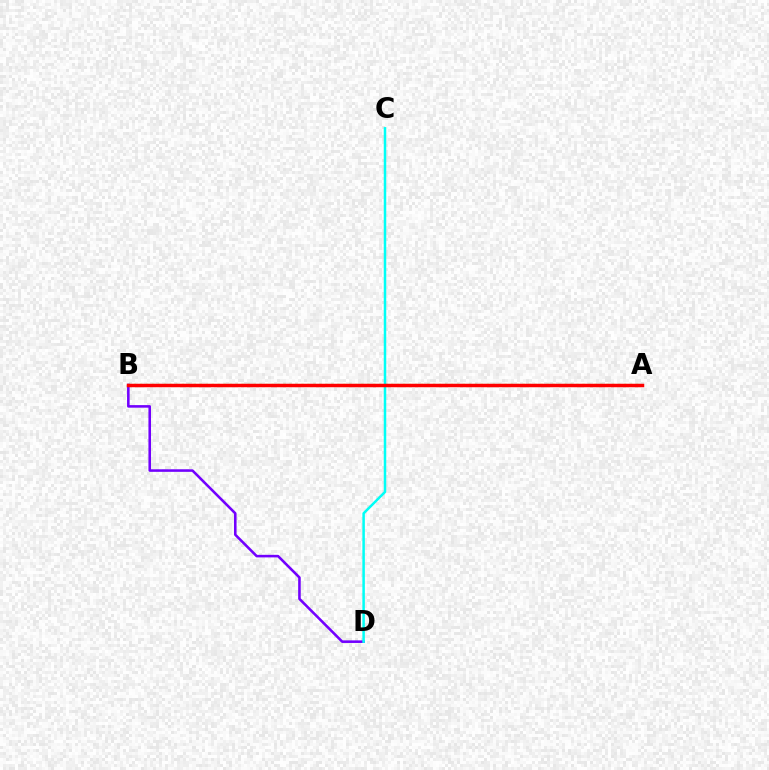{('A', 'B'): [{'color': '#84ff00', 'line_style': 'dotted', 'thickness': 1.62}, {'color': '#ff0000', 'line_style': 'solid', 'thickness': 2.51}], ('B', 'D'): [{'color': '#7200ff', 'line_style': 'solid', 'thickness': 1.85}], ('C', 'D'): [{'color': '#00fff6', 'line_style': 'solid', 'thickness': 1.8}]}